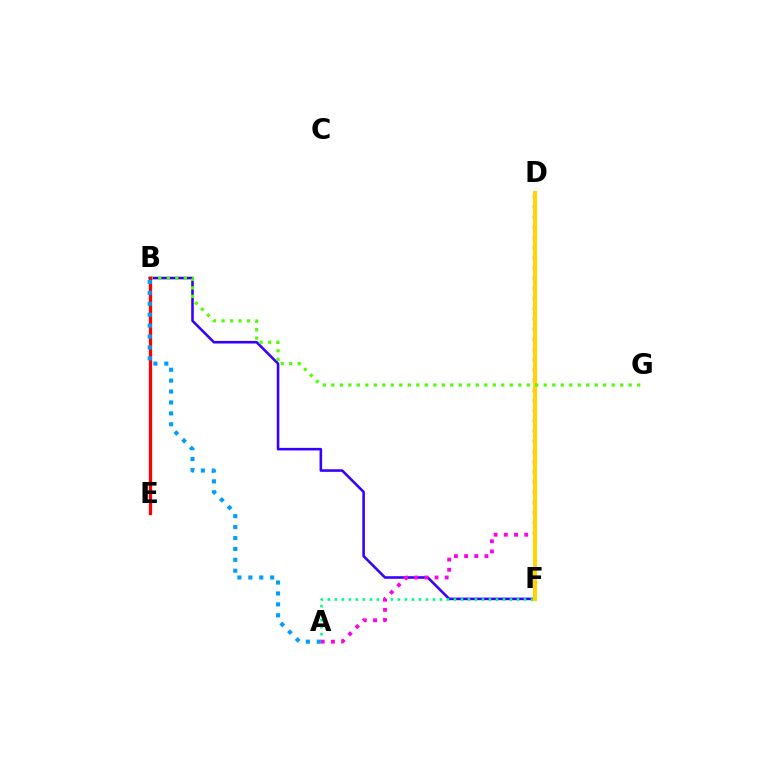{('B', 'F'): [{'color': '#3700ff', 'line_style': 'solid', 'thickness': 1.86}], ('A', 'F'): [{'color': '#00ff86', 'line_style': 'dotted', 'thickness': 1.9}], ('A', 'D'): [{'color': '#ff00ed', 'line_style': 'dotted', 'thickness': 2.77}], ('D', 'F'): [{'color': '#ffd500', 'line_style': 'solid', 'thickness': 2.94}], ('B', 'G'): [{'color': '#4fff00', 'line_style': 'dotted', 'thickness': 2.31}], ('B', 'E'): [{'color': '#ff0000', 'line_style': 'solid', 'thickness': 2.36}], ('A', 'B'): [{'color': '#009eff', 'line_style': 'dotted', 'thickness': 2.97}]}